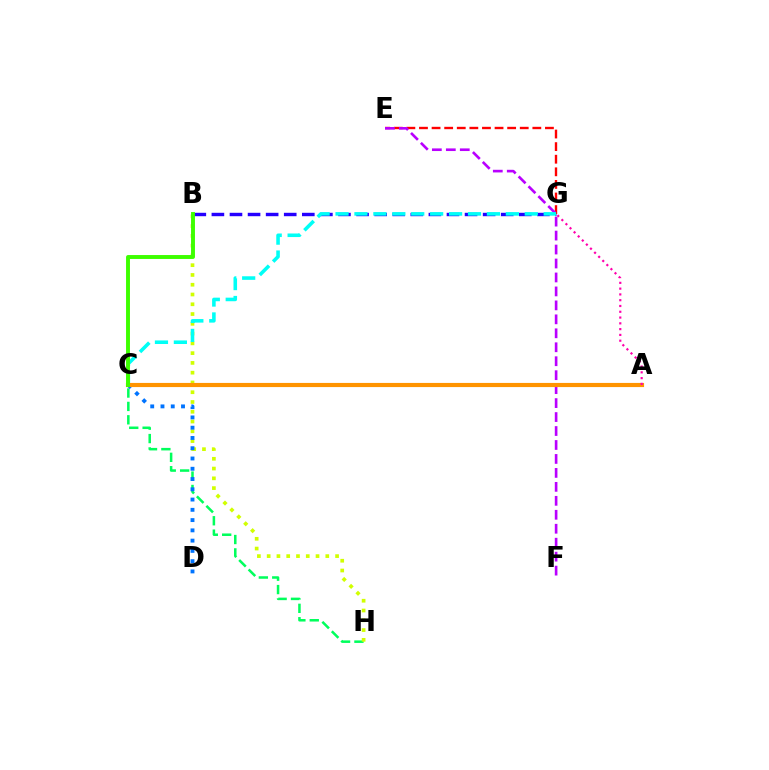{('C', 'H'): [{'color': '#00ff5c', 'line_style': 'dashed', 'thickness': 1.82}], ('B', 'H'): [{'color': '#d1ff00', 'line_style': 'dotted', 'thickness': 2.66}], ('B', 'G'): [{'color': '#2500ff', 'line_style': 'dashed', 'thickness': 2.46}], ('E', 'G'): [{'color': '#ff0000', 'line_style': 'dashed', 'thickness': 1.71}], ('E', 'F'): [{'color': '#b900ff', 'line_style': 'dashed', 'thickness': 1.9}], ('C', 'G'): [{'color': '#00fff6', 'line_style': 'dashed', 'thickness': 2.57}], ('C', 'D'): [{'color': '#0074ff', 'line_style': 'dotted', 'thickness': 2.79}], ('A', 'C'): [{'color': '#ff9400', 'line_style': 'solid', 'thickness': 2.99}], ('B', 'C'): [{'color': '#3dff00', 'line_style': 'solid', 'thickness': 2.82}], ('A', 'G'): [{'color': '#ff00ac', 'line_style': 'dotted', 'thickness': 1.57}]}